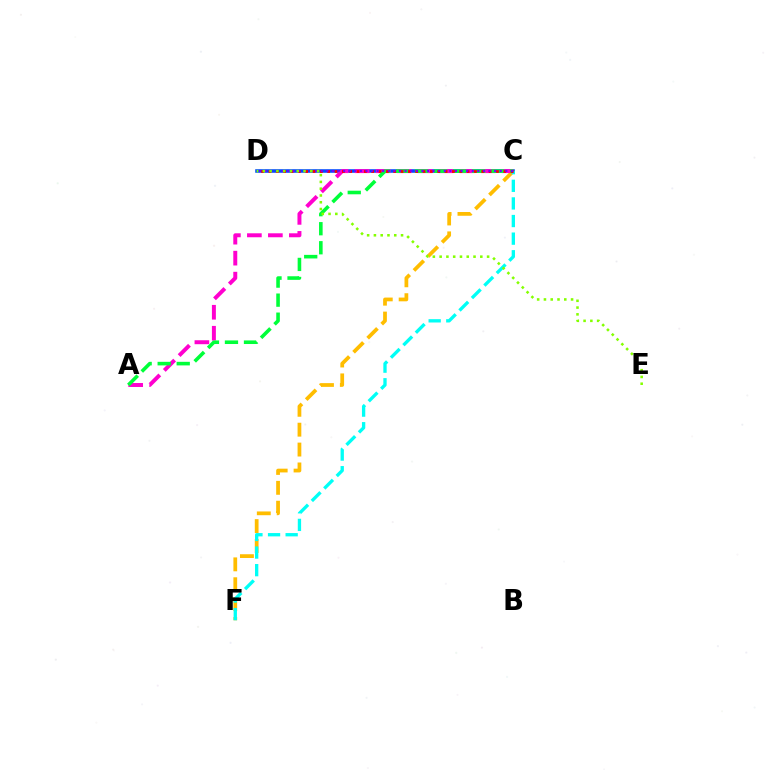{('C', 'F'): [{'color': '#ffbd00', 'line_style': 'dashed', 'thickness': 2.7}, {'color': '#00fff6', 'line_style': 'dashed', 'thickness': 2.39}], ('C', 'D'): [{'color': '#004bff', 'line_style': 'solid', 'thickness': 2.56}, {'color': '#ff0000', 'line_style': 'dotted', 'thickness': 1.99}, {'color': '#7200ff', 'line_style': 'dotted', 'thickness': 1.52}], ('A', 'C'): [{'color': '#ff00cf', 'line_style': 'dashed', 'thickness': 2.85}, {'color': '#00ff39', 'line_style': 'dashed', 'thickness': 2.59}], ('D', 'E'): [{'color': '#84ff00', 'line_style': 'dotted', 'thickness': 1.84}]}